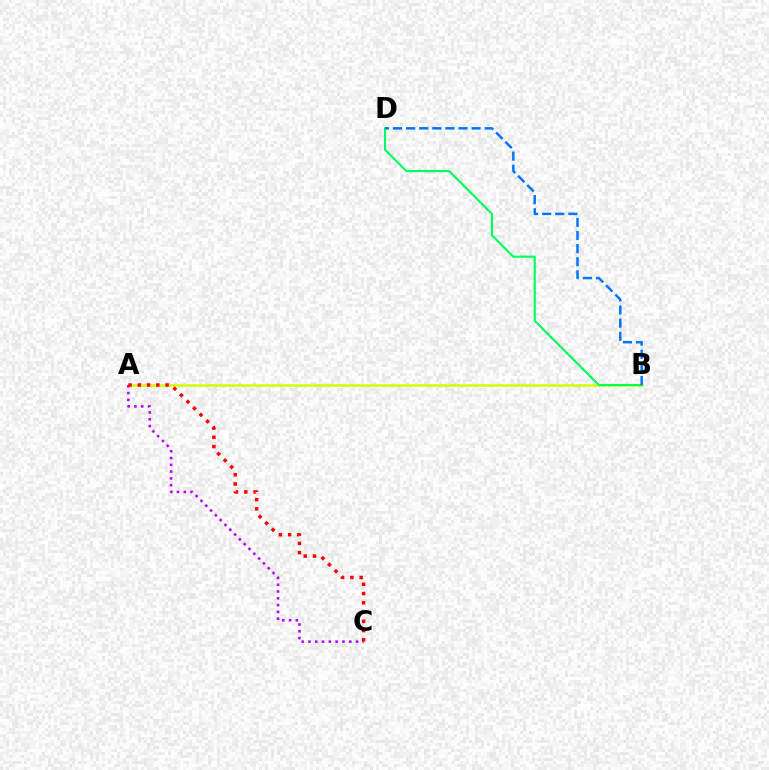{('A', 'B'): [{'color': '#d1ff00', 'line_style': 'solid', 'thickness': 1.81}], ('B', 'D'): [{'color': '#00ff5c', 'line_style': 'solid', 'thickness': 1.55}, {'color': '#0074ff', 'line_style': 'dashed', 'thickness': 1.78}], ('A', 'C'): [{'color': '#b900ff', 'line_style': 'dotted', 'thickness': 1.85}, {'color': '#ff0000', 'line_style': 'dotted', 'thickness': 2.51}]}